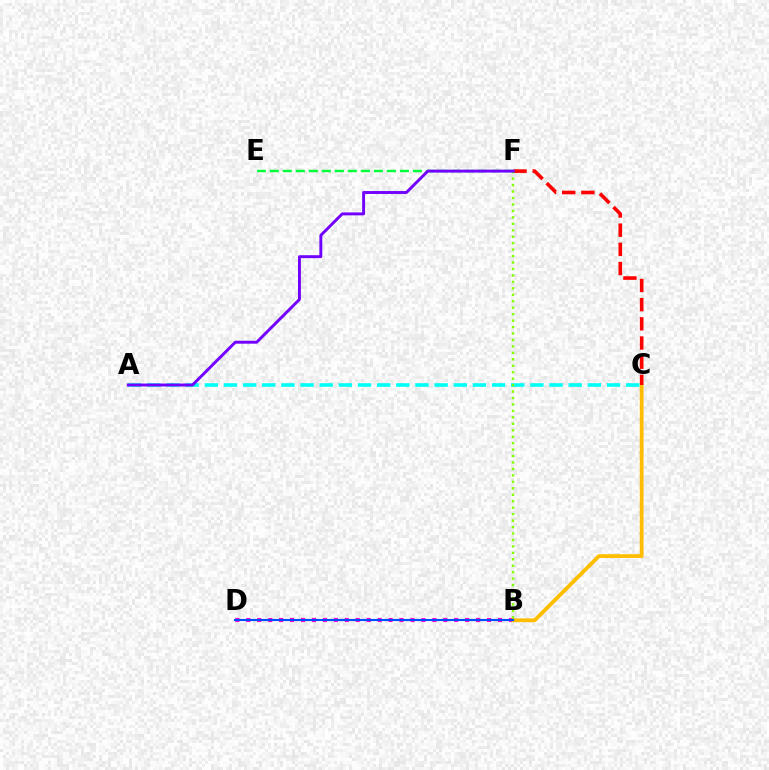{('E', 'F'): [{'color': '#00ff39', 'line_style': 'dashed', 'thickness': 1.77}], ('B', 'D'): [{'color': '#ff00cf', 'line_style': 'dotted', 'thickness': 2.97}, {'color': '#004bff', 'line_style': 'solid', 'thickness': 1.53}], ('B', 'C'): [{'color': '#ffbd00', 'line_style': 'solid', 'thickness': 2.73}], ('C', 'F'): [{'color': '#ff0000', 'line_style': 'dashed', 'thickness': 2.61}], ('A', 'C'): [{'color': '#00fff6', 'line_style': 'dashed', 'thickness': 2.6}], ('B', 'F'): [{'color': '#84ff00', 'line_style': 'dotted', 'thickness': 1.75}], ('A', 'F'): [{'color': '#7200ff', 'line_style': 'solid', 'thickness': 2.1}]}